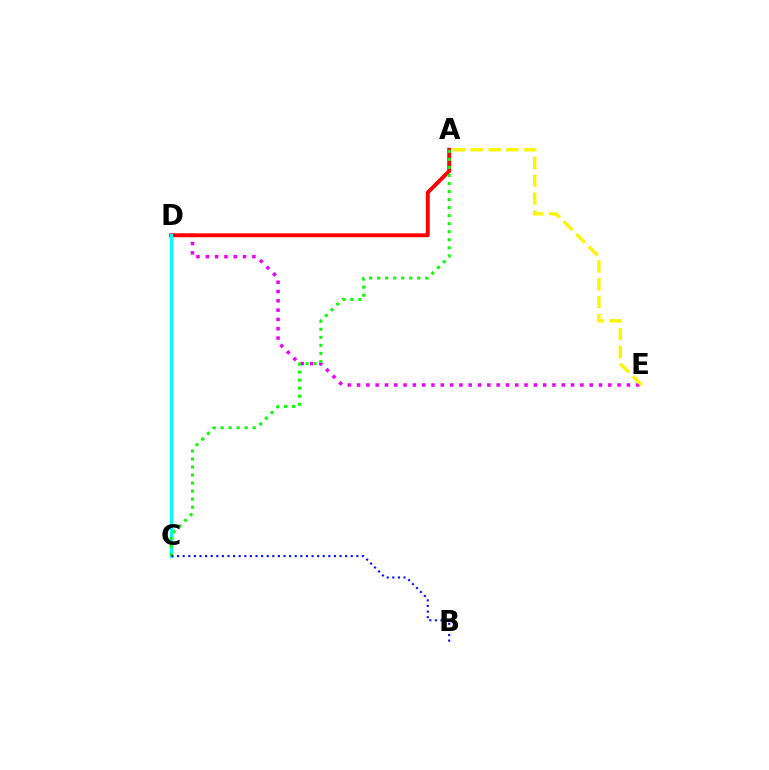{('D', 'E'): [{'color': '#ee00ff', 'line_style': 'dotted', 'thickness': 2.53}], ('A', 'D'): [{'color': '#ff0000', 'line_style': 'solid', 'thickness': 2.81}], ('C', 'D'): [{'color': '#00fff6', 'line_style': 'solid', 'thickness': 2.32}], ('A', 'C'): [{'color': '#08ff00', 'line_style': 'dotted', 'thickness': 2.18}], ('B', 'C'): [{'color': '#0010ff', 'line_style': 'dotted', 'thickness': 1.52}], ('A', 'E'): [{'color': '#fcf500', 'line_style': 'dashed', 'thickness': 2.42}]}